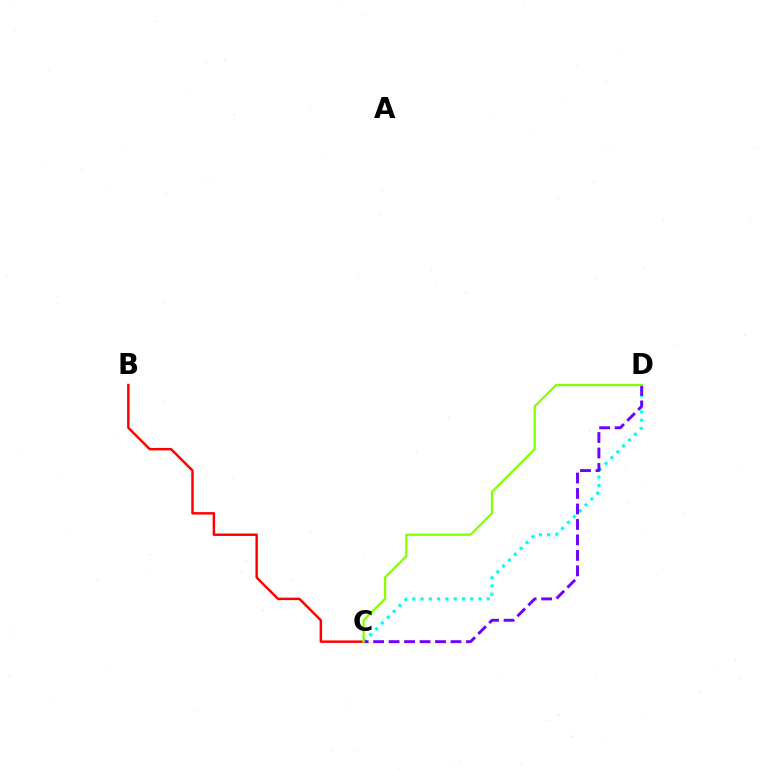{('B', 'C'): [{'color': '#ff0000', 'line_style': 'solid', 'thickness': 1.76}], ('C', 'D'): [{'color': '#00fff6', 'line_style': 'dotted', 'thickness': 2.25}, {'color': '#7200ff', 'line_style': 'dashed', 'thickness': 2.1}, {'color': '#84ff00', 'line_style': 'solid', 'thickness': 1.65}]}